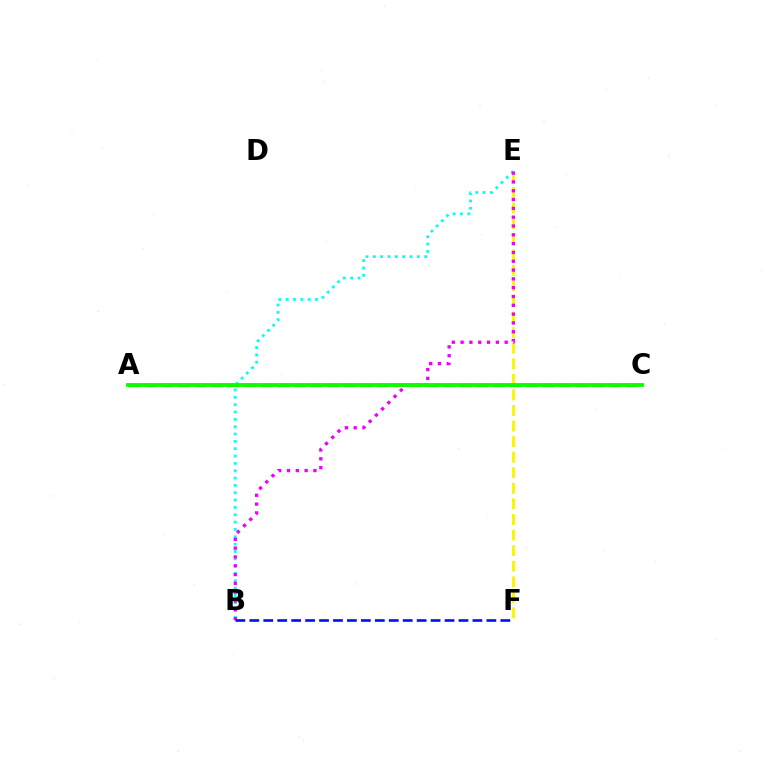{('A', 'C'): [{'color': '#ff0000', 'line_style': 'dashed', 'thickness': 2.25}, {'color': '#08ff00', 'line_style': 'solid', 'thickness': 2.77}], ('B', 'E'): [{'color': '#00fff6', 'line_style': 'dotted', 'thickness': 1.99}, {'color': '#ee00ff', 'line_style': 'dotted', 'thickness': 2.39}], ('E', 'F'): [{'color': '#fcf500', 'line_style': 'dashed', 'thickness': 2.12}], ('B', 'F'): [{'color': '#0010ff', 'line_style': 'dashed', 'thickness': 1.89}]}